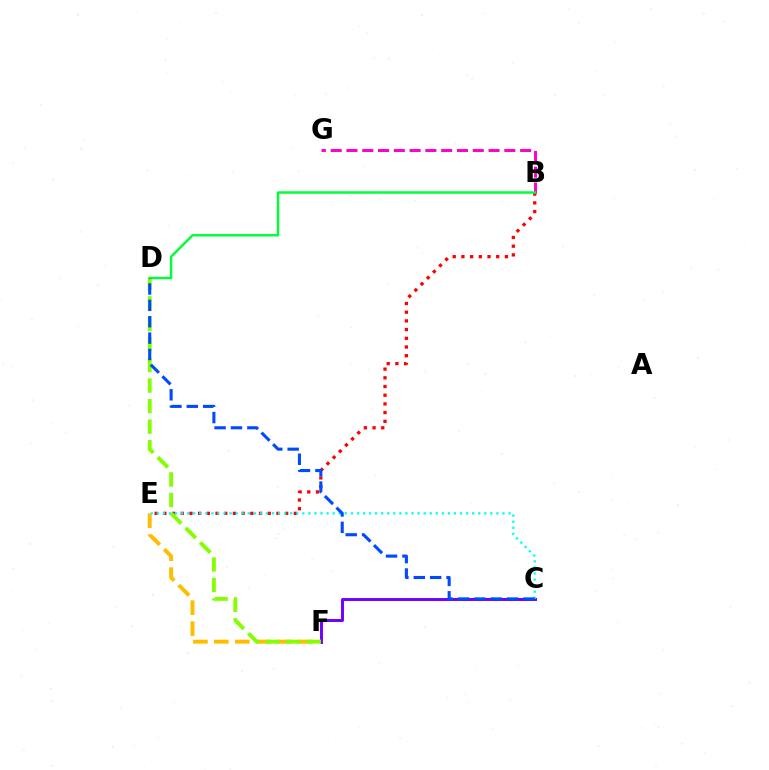{('C', 'F'): [{'color': '#7200ff', 'line_style': 'solid', 'thickness': 2.13}], ('B', 'G'): [{'color': '#ff00cf', 'line_style': 'dashed', 'thickness': 2.14}], ('E', 'F'): [{'color': '#ffbd00', 'line_style': 'dashed', 'thickness': 2.85}], ('B', 'E'): [{'color': '#ff0000', 'line_style': 'dotted', 'thickness': 2.36}], ('D', 'F'): [{'color': '#84ff00', 'line_style': 'dashed', 'thickness': 2.79}], ('C', 'E'): [{'color': '#00fff6', 'line_style': 'dotted', 'thickness': 1.65}], ('B', 'D'): [{'color': '#00ff39', 'line_style': 'solid', 'thickness': 1.76}], ('C', 'D'): [{'color': '#004bff', 'line_style': 'dashed', 'thickness': 2.23}]}